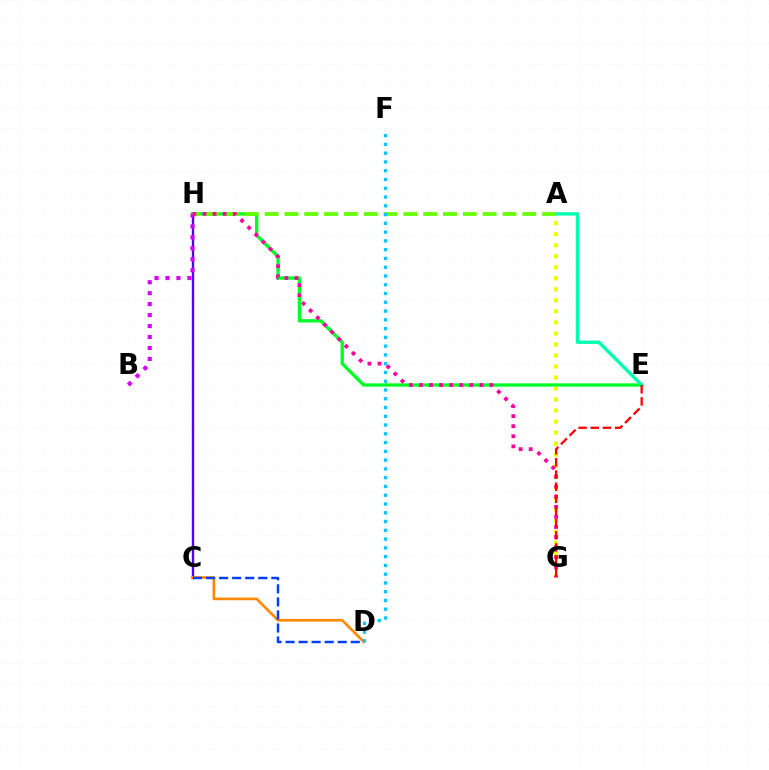{('C', 'H'): [{'color': '#4f00ff', 'line_style': 'solid', 'thickness': 1.71}], ('E', 'H'): [{'color': '#00ff27', 'line_style': 'solid', 'thickness': 2.39}], ('C', 'D'): [{'color': '#ff8800', 'line_style': 'solid', 'thickness': 1.91}, {'color': '#003fff', 'line_style': 'dashed', 'thickness': 1.77}], ('A', 'G'): [{'color': '#eeff00', 'line_style': 'dotted', 'thickness': 2.99}], ('A', 'E'): [{'color': '#00ffaf', 'line_style': 'solid', 'thickness': 2.45}], ('A', 'H'): [{'color': '#66ff00', 'line_style': 'dashed', 'thickness': 2.69}], ('B', 'H'): [{'color': '#d600ff', 'line_style': 'dotted', 'thickness': 2.98}], ('G', 'H'): [{'color': '#ff00a0', 'line_style': 'dotted', 'thickness': 2.74}], ('E', 'G'): [{'color': '#ff0000', 'line_style': 'dashed', 'thickness': 1.65}], ('D', 'F'): [{'color': '#00c7ff', 'line_style': 'dotted', 'thickness': 2.38}]}